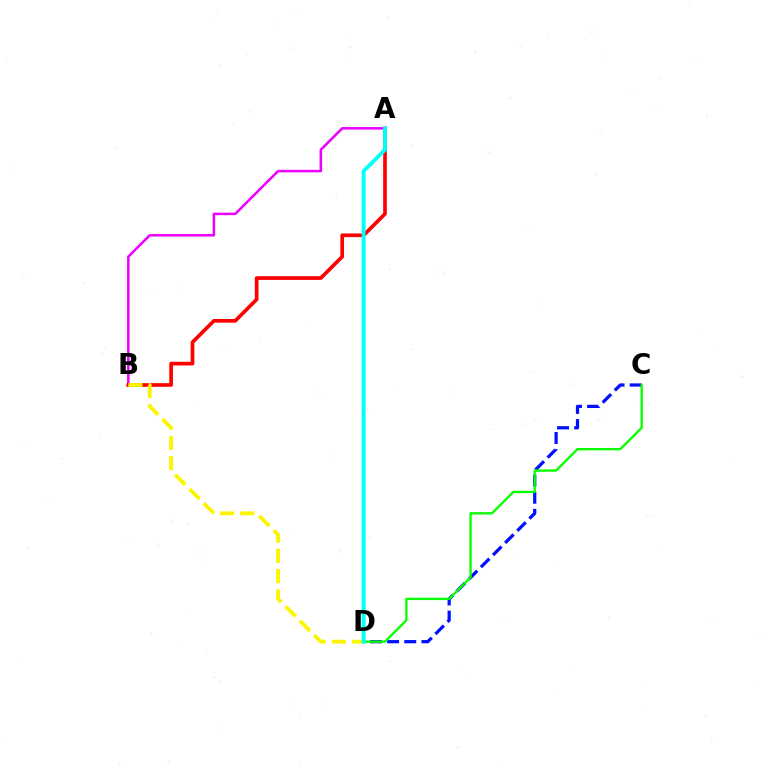{('A', 'B'): [{'color': '#ee00ff', 'line_style': 'solid', 'thickness': 1.82}, {'color': '#ff0000', 'line_style': 'solid', 'thickness': 2.65}], ('C', 'D'): [{'color': '#0010ff', 'line_style': 'dashed', 'thickness': 2.33}, {'color': '#08ff00', 'line_style': 'solid', 'thickness': 1.68}], ('B', 'D'): [{'color': '#fcf500', 'line_style': 'dashed', 'thickness': 2.75}], ('A', 'D'): [{'color': '#00fff6', 'line_style': 'solid', 'thickness': 2.79}]}